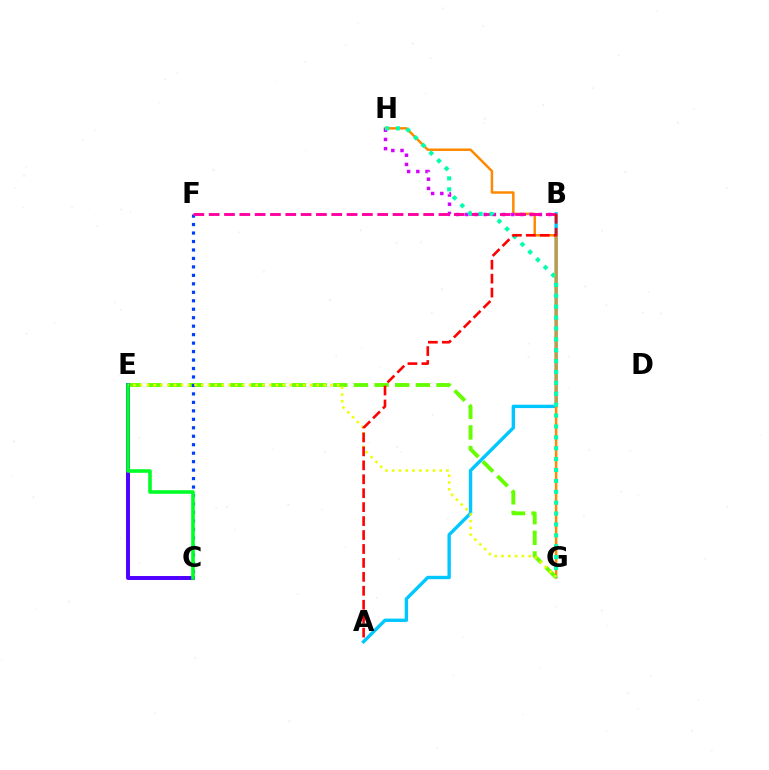{('A', 'B'): [{'color': '#00c7ff', 'line_style': 'solid', 'thickness': 2.43}, {'color': '#ff0000', 'line_style': 'dashed', 'thickness': 1.89}], ('G', 'H'): [{'color': '#ff8800', 'line_style': 'solid', 'thickness': 1.78}, {'color': '#00ffaf', 'line_style': 'dotted', 'thickness': 2.96}], ('E', 'G'): [{'color': '#66ff00', 'line_style': 'dashed', 'thickness': 2.81}, {'color': '#eeff00', 'line_style': 'dotted', 'thickness': 1.85}], ('B', 'H'): [{'color': '#d600ff', 'line_style': 'dotted', 'thickness': 2.5}], ('C', 'F'): [{'color': '#003fff', 'line_style': 'dotted', 'thickness': 2.3}], ('B', 'F'): [{'color': '#ff00a0', 'line_style': 'dashed', 'thickness': 2.08}], ('C', 'E'): [{'color': '#4f00ff', 'line_style': 'solid', 'thickness': 2.84}, {'color': '#00ff27', 'line_style': 'solid', 'thickness': 2.59}]}